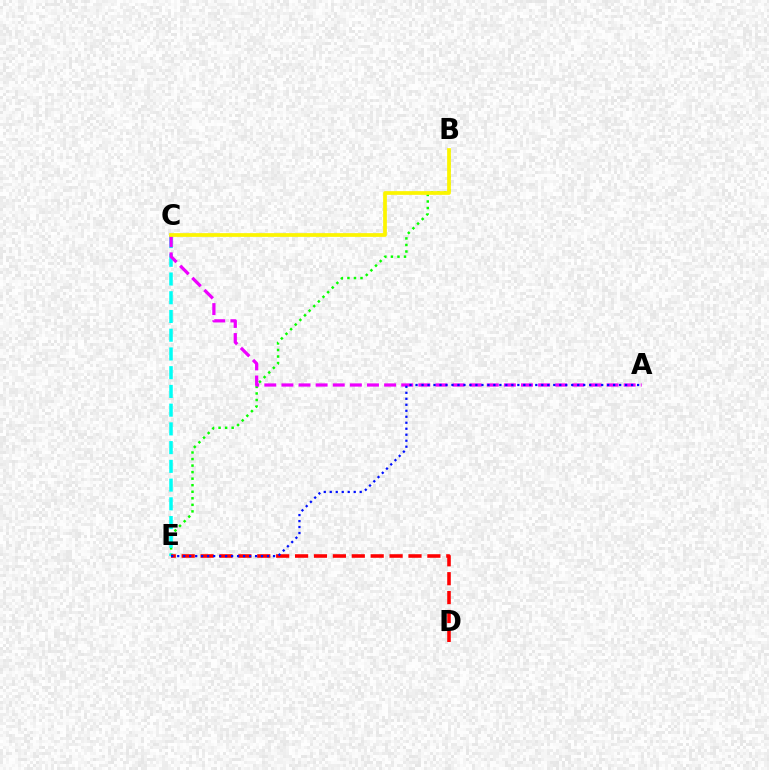{('B', 'E'): [{'color': '#08ff00', 'line_style': 'dotted', 'thickness': 1.78}], ('C', 'E'): [{'color': '#00fff6', 'line_style': 'dashed', 'thickness': 2.55}], ('A', 'C'): [{'color': '#ee00ff', 'line_style': 'dashed', 'thickness': 2.32}], ('D', 'E'): [{'color': '#ff0000', 'line_style': 'dashed', 'thickness': 2.57}], ('B', 'C'): [{'color': '#fcf500', 'line_style': 'solid', 'thickness': 2.68}], ('A', 'E'): [{'color': '#0010ff', 'line_style': 'dotted', 'thickness': 1.63}]}